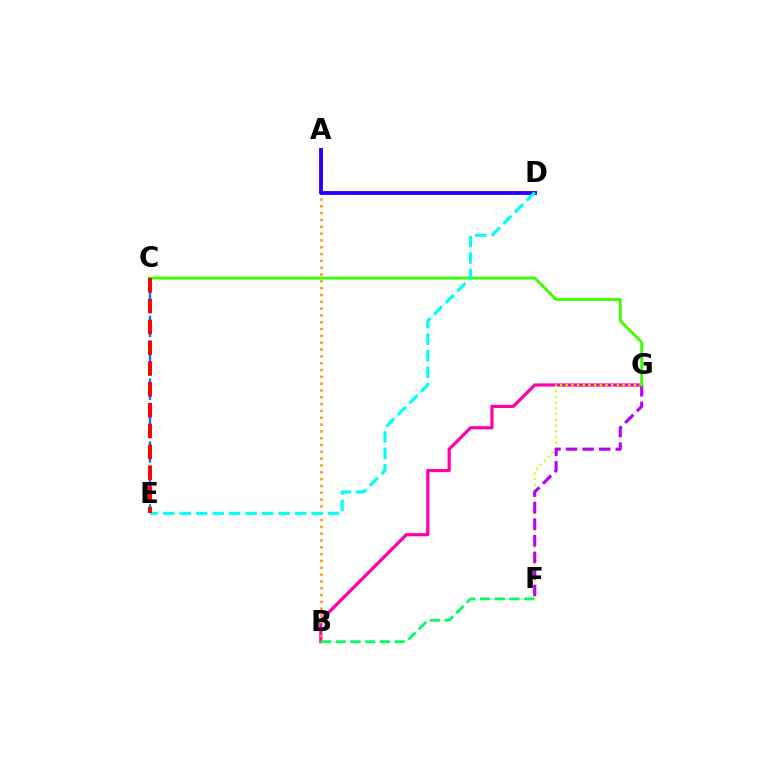{('B', 'G'): [{'color': '#ff00ac', 'line_style': 'solid', 'thickness': 2.31}], ('F', 'G'): [{'color': '#d1ff00', 'line_style': 'dotted', 'thickness': 1.54}, {'color': '#b900ff', 'line_style': 'dashed', 'thickness': 2.25}], ('C', 'E'): [{'color': '#0074ff', 'line_style': 'dashed', 'thickness': 1.71}, {'color': '#ff0000', 'line_style': 'dashed', 'thickness': 2.83}], ('A', 'B'): [{'color': '#ff9400', 'line_style': 'dotted', 'thickness': 1.85}], ('C', 'G'): [{'color': '#3dff00', 'line_style': 'solid', 'thickness': 2.09}], ('A', 'D'): [{'color': '#2500ff', 'line_style': 'solid', 'thickness': 2.78}], ('D', 'E'): [{'color': '#00fff6', 'line_style': 'dashed', 'thickness': 2.24}], ('B', 'F'): [{'color': '#00ff5c', 'line_style': 'dashed', 'thickness': 2.0}]}